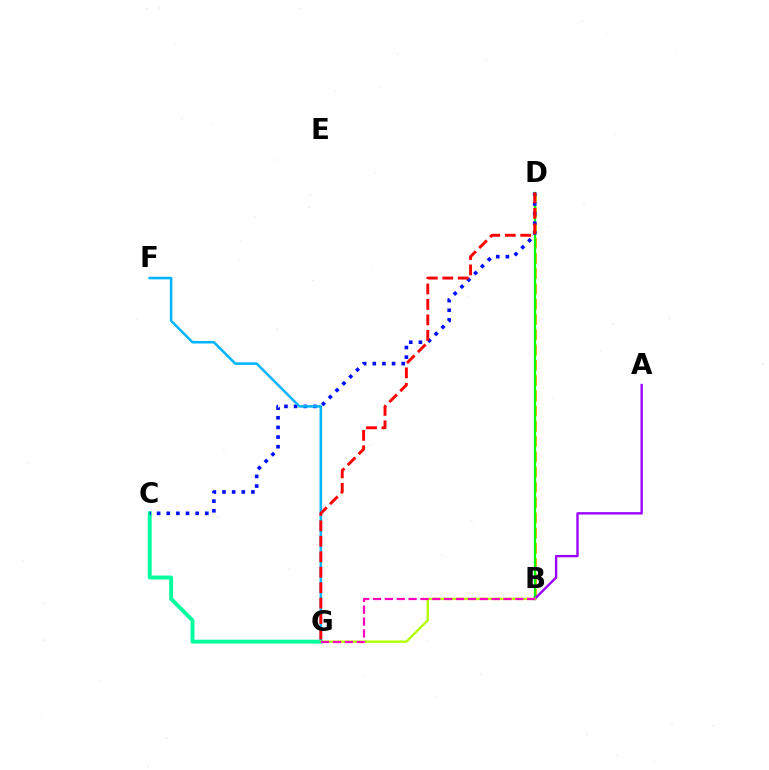{('B', 'D'): [{'color': '#ffa500', 'line_style': 'dashed', 'thickness': 2.07}, {'color': '#08ff00', 'line_style': 'solid', 'thickness': 1.66}], ('C', 'G'): [{'color': '#00ff9d', 'line_style': 'solid', 'thickness': 2.8}], ('C', 'D'): [{'color': '#0010ff', 'line_style': 'dotted', 'thickness': 2.62}], ('A', 'B'): [{'color': '#9b00ff', 'line_style': 'solid', 'thickness': 1.71}], ('F', 'G'): [{'color': '#00b5ff', 'line_style': 'solid', 'thickness': 1.83}], ('B', 'G'): [{'color': '#b3ff00', 'line_style': 'solid', 'thickness': 1.7}, {'color': '#ff00bd', 'line_style': 'dashed', 'thickness': 1.61}], ('D', 'G'): [{'color': '#ff0000', 'line_style': 'dashed', 'thickness': 2.1}]}